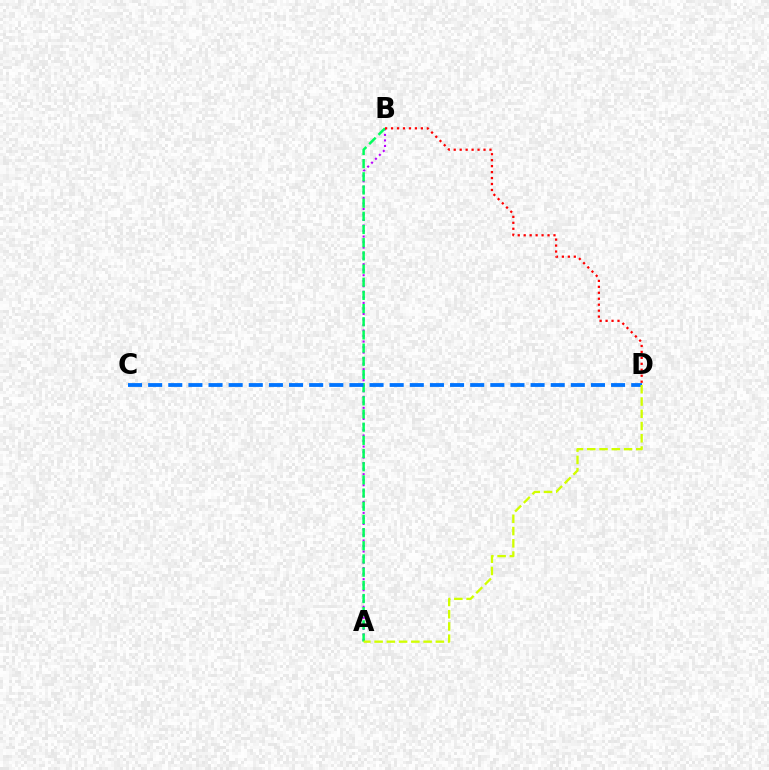{('A', 'B'): [{'color': '#b900ff', 'line_style': 'dotted', 'thickness': 1.5}, {'color': '#00ff5c', 'line_style': 'dashed', 'thickness': 1.79}], ('C', 'D'): [{'color': '#0074ff', 'line_style': 'dashed', 'thickness': 2.73}], ('A', 'D'): [{'color': '#d1ff00', 'line_style': 'dashed', 'thickness': 1.66}], ('B', 'D'): [{'color': '#ff0000', 'line_style': 'dotted', 'thickness': 1.62}]}